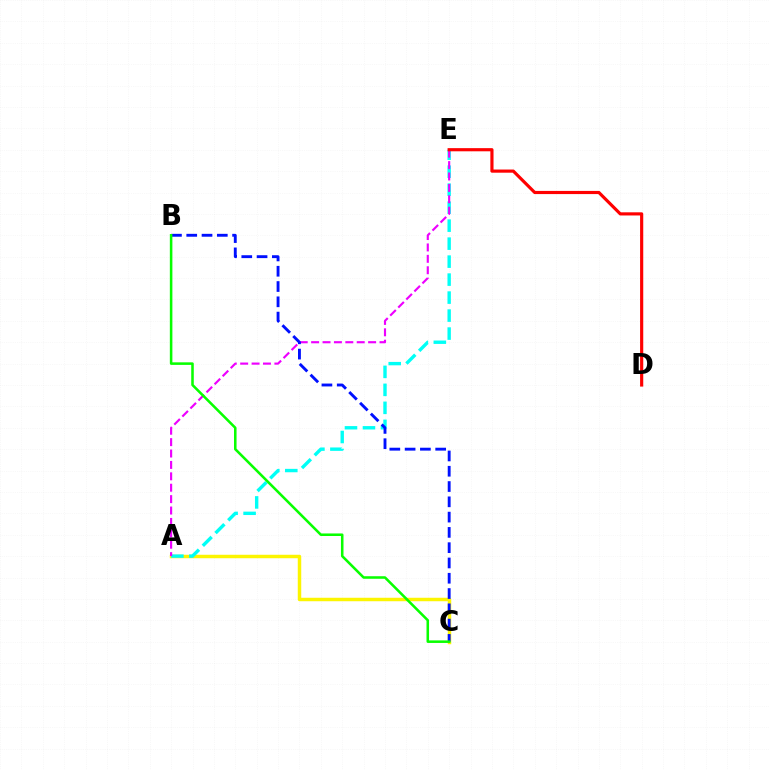{('A', 'C'): [{'color': '#fcf500', 'line_style': 'solid', 'thickness': 2.5}], ('A', 'E'): [{'color': '#00fff6', 'line_style': 'dashed', 'thickness': 2.44}, {'color': '#ee00ff', 'line_style': 'dashed', 'thickness': 1.55}], ('D', 'E'): [{'color': '#ff0000', 'line_style': 'solid', 'thickness': 2.28}], ('B', 'C'): [{'color': '#0010ff', 'line_style': 'dashed', 'thickness': 2.08}, {'color': '#08ff00', 'line_style': 'solid', 'thickness': 1.83}]}